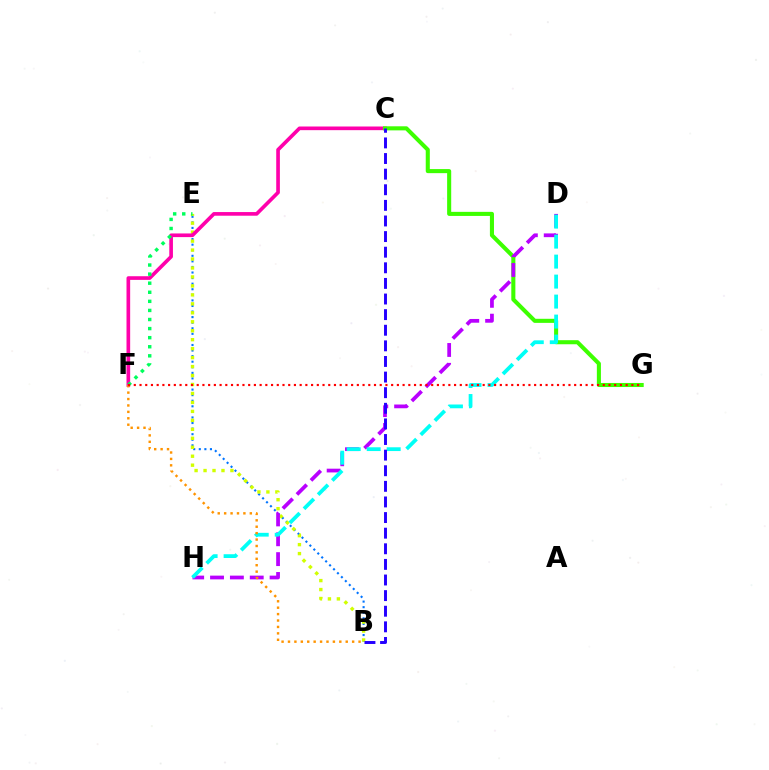{('B', 'E'): [{'color': '#0074ff', 'line_style': 'dotted', 'thickness': 1.51}, {'color': '#d1ff00', 'line_style': 'dotted', 'thickness': 2.44}], ('C', 'F'): [{'color': '#ff00ac', 'line_style': 'solid', 'thickness': 2.63}], ('C', 'G'): [{'color': '#3dff00', 'line_style': 'solid', 'thickness': 2.93}], ('D', 'H'): [{'color': '#b900ff', 'line_style': 'dashed', 'thickness': 2.7}, {'color': '#00fff6', 'line_style': 'dashed', 'thickness': 2.72}], ('E', 'F'): [{'color': '#00ff5c', 'line_style': 'dotted', 'thickness': 2.47}], ('B', 'F'): [{'color': '#ff9400', 'line_style': 'dotted', 'thickness': 1.74}], ('F', 'G'): [{'color': '#ff0000', 'line_style': 'dotted', 'thickness': 1.55}], ('B', 'C'): [{'color': '#2500ff', 'line_style': 'dashed', 'thickness': 2.12}]}